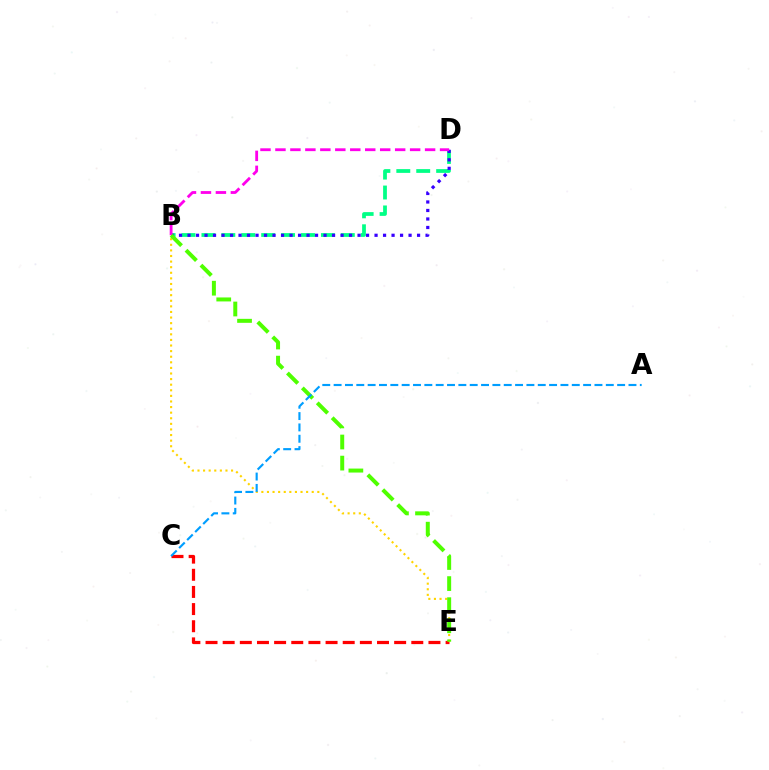{('C', 'E'): [{'color': '#ff0000', 'line_style': 'dashed', 'thickness': 2.33}], ('B', 'D'): [{'color': '#00ff86', 'line_style': 'dashed', 'thickness': 2.71}, {'color': '#3700ff', 'line_style': 'dotted', 'thickness': 2.31}, {'color': '#ff00ed', 'line_style': 'dashed', 'thickness': 2.03}], ('B', 'E'): [{'color': '#ffd500', 'line_style': 'dotted', 'thickness': 1.52}, {'color': '#4fff00', 'line_style': 'dashed', 'thickness': 2.87}], ('A', 'C'): [{'color': '#009eff', 'line_style': 'dashed', 'thickness': 1.54}]}